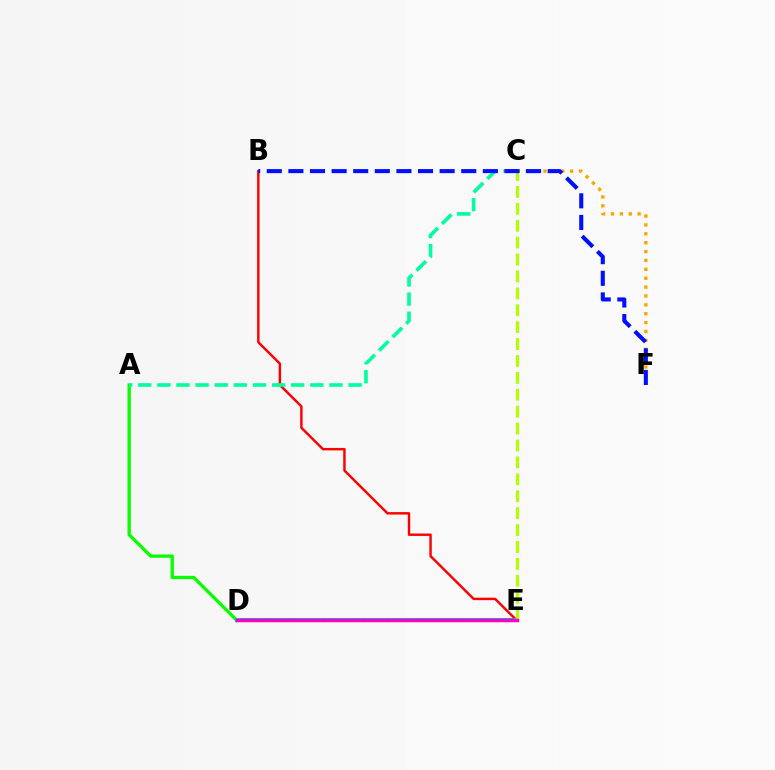{('B', 'E'): [{'color': '#ff0000', 'line_style': 'solid', 'thickness': 1.76}], ('A', 'D'): [{'color': '#08ff00', 'line_style': 'solid', 'thickness': 2.38}], ('D', 'E'): [{'color': '#00b5ff', 'line_style': 'solid', 'thickness': 2.87}, {'color': '#9b00ff', 'line_style': 'dotted', 'thickness': 1.58}, {'color': '#ff00bd', 'line_style': 'solid', 'thickness': 2.5}], ('C', 'F'): [{'color': '#ffa500', 'line_style': 'dotted', 'thickness': 2.41}], ('A', 'C'): [{'color': '#00ff9d', 'line_style': 'dashed', 'thickness': 2.6}], ('C', 'E'): [{'color': '#b3ff00', 'line_style': 'dashed', 'thickness': 2.3}], ('B', 'F'): [{'color': '#0010ff', 'line_style': 'dashed', 'thickness': 2.94}]}